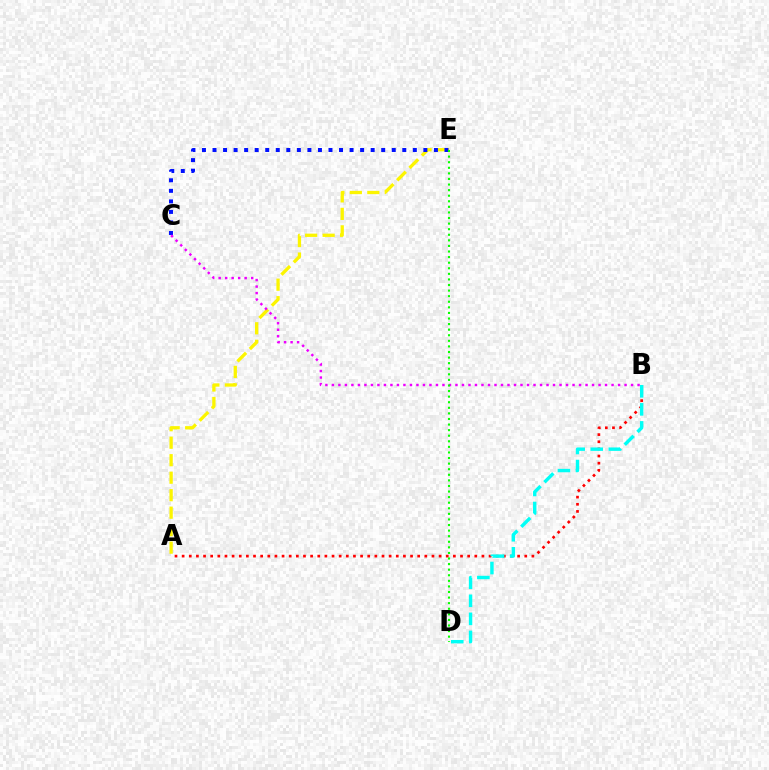{('A', 'B'): [{'color': '#ff0000', 'line_style': 'dotted', 'thickness': 1.94}], ('B', 'D'): [{'color': '#00fff6', 'line_style': 'dashed', 'thickness': 2.45}], ('A', 'E'): [{'color': '#fcf500', 'line_style': 'dashed', 'thickness': 2.38}], ('C', 'E'): [{'color': '#0010ff', 'line_style': 'dotted', 'thickness': 2.86}], ('B', 'C'): [{'color': '#ee00ff', 'line_style': 'dotted', 'thickness': 1.77}], ('D', 'E'): [{'color': '#08ff00', 'line_style': 'dotted', 'thickness': 1.52}]}